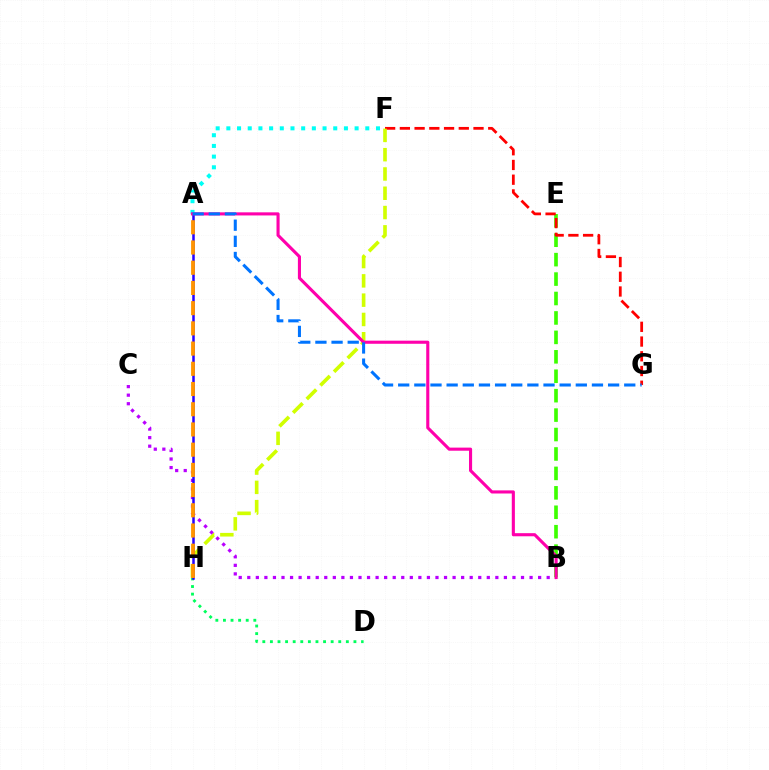{('B', 'E'): [{'color': '#3dff00', 'line_style': 'dashed', 'thickness': 2.64}], ('F', 'G'): [{'color': '#ff0000', 'line_style': 'dashed', 'thickness': 2.0}], ('F', 'H'): [{'color': '#d1ff00', 'line_style': 'dashed', 'thickness': 2.62}], ('B', 'C'): [{'color': '#b900ff', 'line_style': 'dotted', 'thickness': 2.32}], ('D', 'H'): [{'color': '#00ff5c', 'line_style': 'dotted', 'thickness': 2.06}], ('A', 'F'): [{'color': '#00fff6', 'line_style': 'dotted', 'thickness': 2.9}], ('A', 'H'): [{'color': '#2500ff', 'line_style': 'solid', 'thickness': 1.8}, {'color': '#ff9400', 'line_style': 'dashed', 'thickness': 2.75}], ('A', 'B'): [{'color': '#ff00ac', 'line_style': 'solid', 'thickness': 2.24}], ('A', 'G'): [{'color': '#0074ff', 'line_style': 'dashed', 'thickness': 2.19}]}